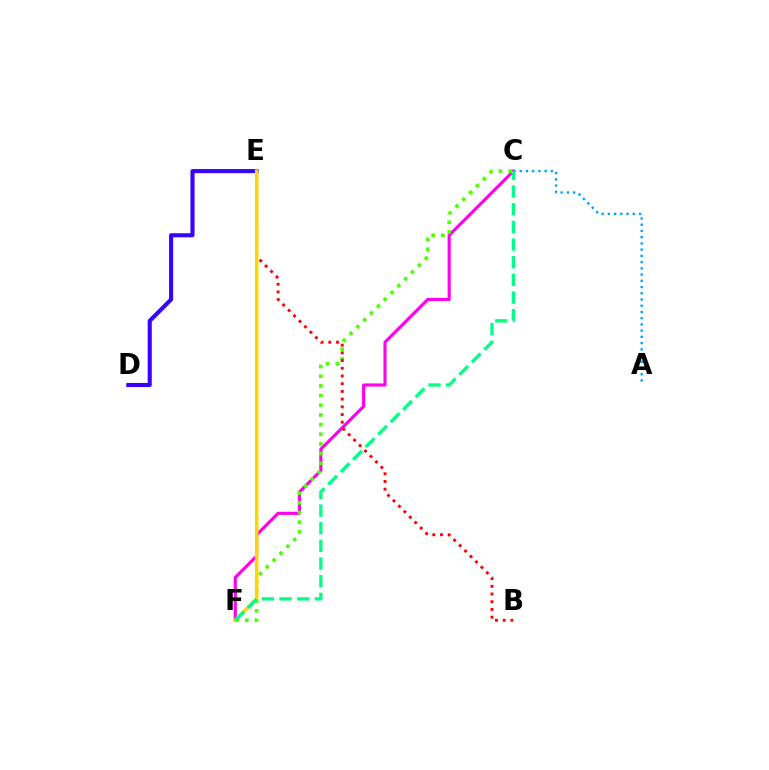{('D', 'E'): [{'color': '#3700ff', 'line_style': 'solid', 'thickness': 2.94}], ('C', 'F'): [{'color': '#ff00ed', 'line_style': 'solid', 'thickness': 2.25}, {'color': '#4fff00', 'line_style': 'dotted', 'thickness': 2.63}, {'color': '#00ff86', 'line_style': 'dashed', 'thickness': 2.4}], ('A', 'C'): [{'color': '#009eff', 'line_style': 'dotted', 'thickness': 1.69}], ('B', 'E'): [{'color': '#ff0000', 'line_style': 'dotted', 'thickness': 2.09}], ('E', 'F'): [{'color': '#ffd500', 'line_style': 'solid', 'thickness': 2.5}]}